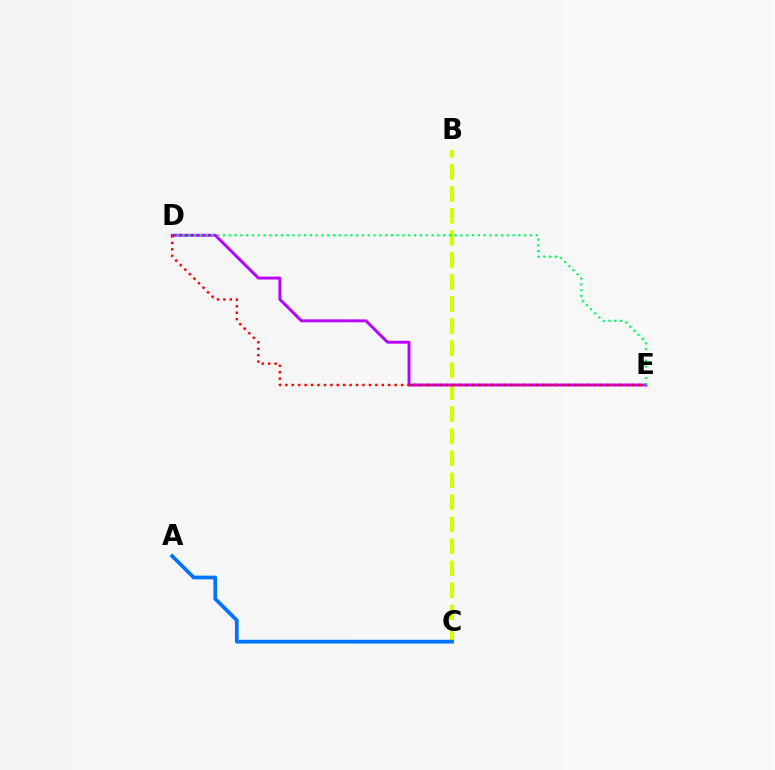{('B', 'C'): [{'color': '#d1ff00', 'line_style': 'dashed', 'thickness': 2.99}], ('D', 'E'): [{'color': '#b900ff', 'line_style': 'solid', 'thickness': 2.1}, {'color': '#00ff5c', 'line_style': 'dotted', 'thickness': 1.57}, {'color': '#ff0000', 'line_style': 'dotted', 'thickness': 1.75}], ('A', 'C'): [{'color': '#0074ff', 'line_style': 'solid', 'thickness': 2.69}]}